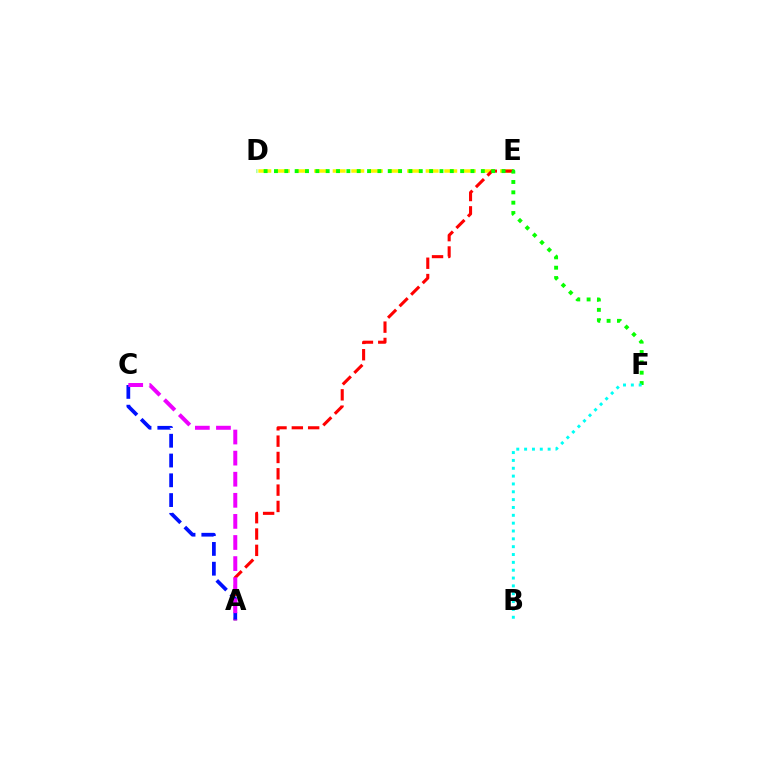{('D', 'E'): [{'color': '#fcf500', 'line_style': 'dashed', 'thickness': 2.53}], ('A', 'E'): [{'color': '#ff0000', 'line_style': 'dashed', 'thickness': 2.22}], ('A', 'C'): [{'color': '#0010ff', 'line_style': 'dashed', 'thickness': 2.69}, {'color': '#ee00ff', 'line_style': 'dashed', 'thickness': 2.87}], ('D', 'F'): [{'color': '#08ff00', 'line_style': 'dotted', 'thickness': 2.81}], ('B', 'F'): [{'color': '#00fff6', 'line_style': 'dotted', 'thickness': 2.13}]}